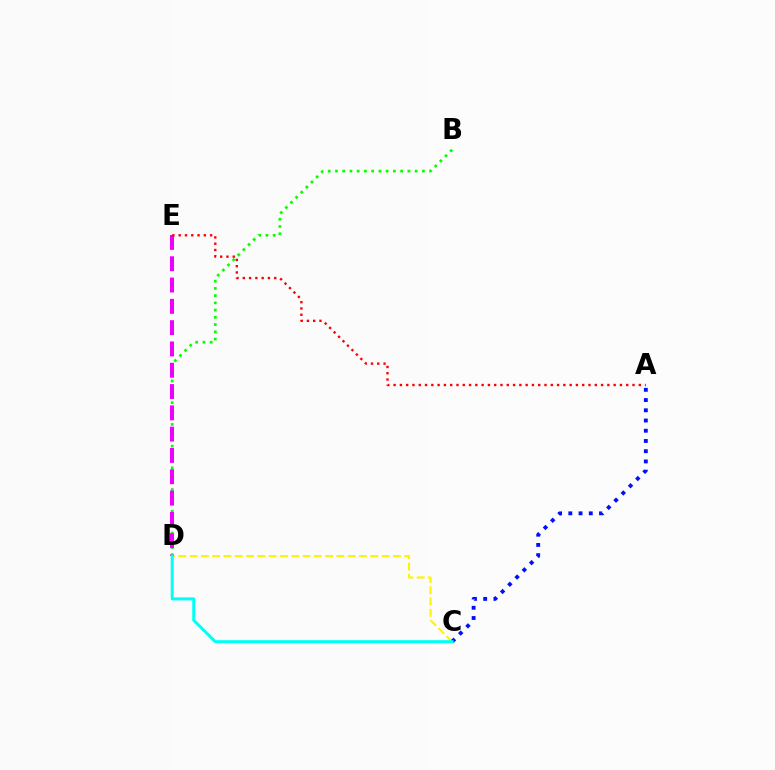{('C', 'D'): [{'color': '#fcf500', 'line_style': 'dashed', 'thickness': 1.53}, {'color': '#00fff6', 'line_style': 'solid', 'thickness': 2.16}], ('B', 'D'): [{'color': '#08ff00', 'line_style': 'dotted', 'thickness': 1.97}], ('D', 'E'): [{'color': '#ee00ff', 'line_style': 'dashed', 'thickness': 2.89}], ('A', 'E'): [{'color': '#ff0000', 'line_style': 'dotted', 'thickness': 1.71}], ('A', 'C'): [{'color': '#0010ff', 'line_style': 'dotted', 'thickness': 2.78}]}